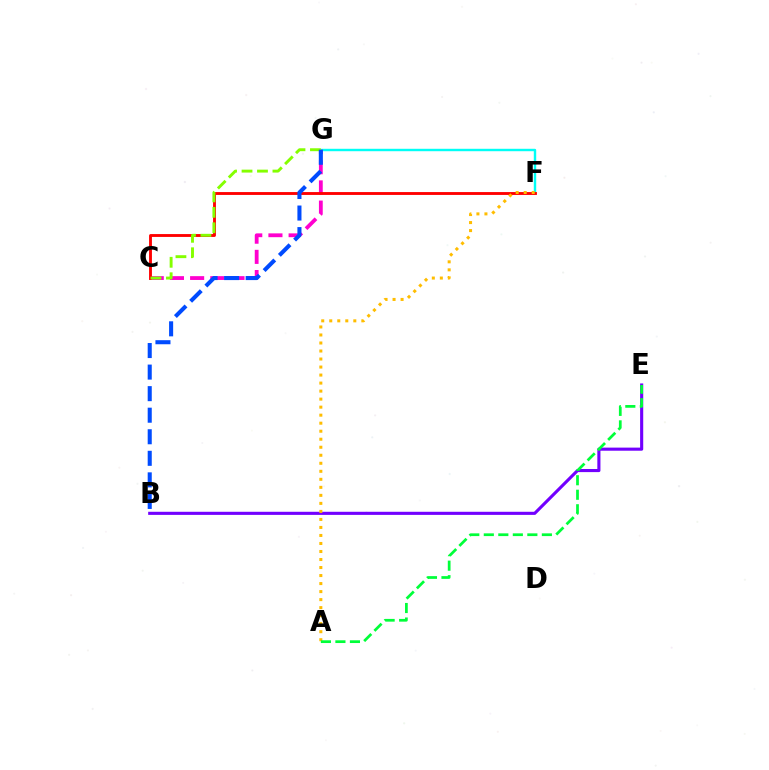{('B', 'E'): [{'color': '#7200ff', 'line_style': 'solid', 'thickness': 2.23}], ('F', 'G'): [{'color': '#00fff6', 'line_style': 'solid', 'thickness': 1.74}], ('C', 'G'): [{'color': '#ff00cf', 'line_style': 'dashed', 'thickness': 2.74}, {'color': '#84ff00', 'line_style': 'dashed', 'thickness': 2.1}], ('C', 'F'): [{'color': '#ff0000', 'line_style': 'solid', 'thickness': 2.06}], ('A', 'F'): [{'color': '#ffbd00', 'line_style': 'dotted', 'thickness': 2.18}], ('A', 'E'): [{'color': '#00ff39', 'line_style': 'dashed', 'thickness': 1.97}], ('B', 'G'): [{'color': '#004bff', 'line_style': 'dashed', 'thickness': 2.93}]}